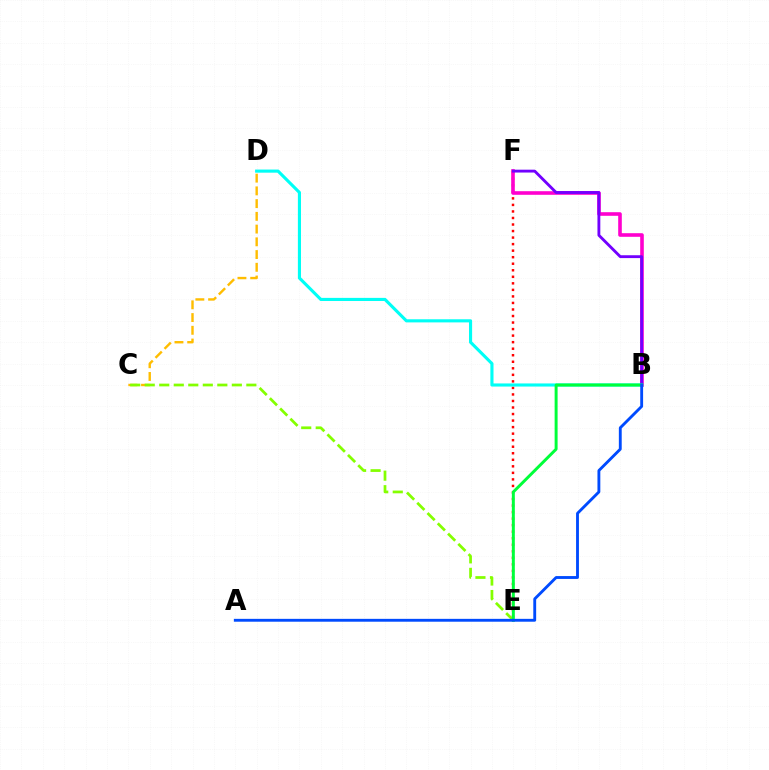{('E', 'F'): [{'color': '#ff0000', 'line_style': 'dotted', 'thickness': 1.78}], ('B', 'F'): [{'color': '#ff00cf', 'line_style': 'solid', 'thickness': 2.6}, {'color': '#7200ff', 'line_style': 'solid', 'thickness': 2.05}], ('C', 'D'): [{'color': '#ffbd00', 'line_style': 'dashed', 'thickness': 1.73}], ('C', 'E'): [{'color': '#84ff00', 'line_style': 'dashed', 'thickness': 1.97}], ('B', 'D'): [{'color': '#00fff6', 'line_style': 'solid', 'thickness': 2.25}], ('B', 'E'): [{'color': '#00ff39', 'line_style': 'solid', 'thickness': 2.14}], ('A', 'B'): [{'color': '#004bff', 'line_style': 'solid', 'thickness': 2.06}]}